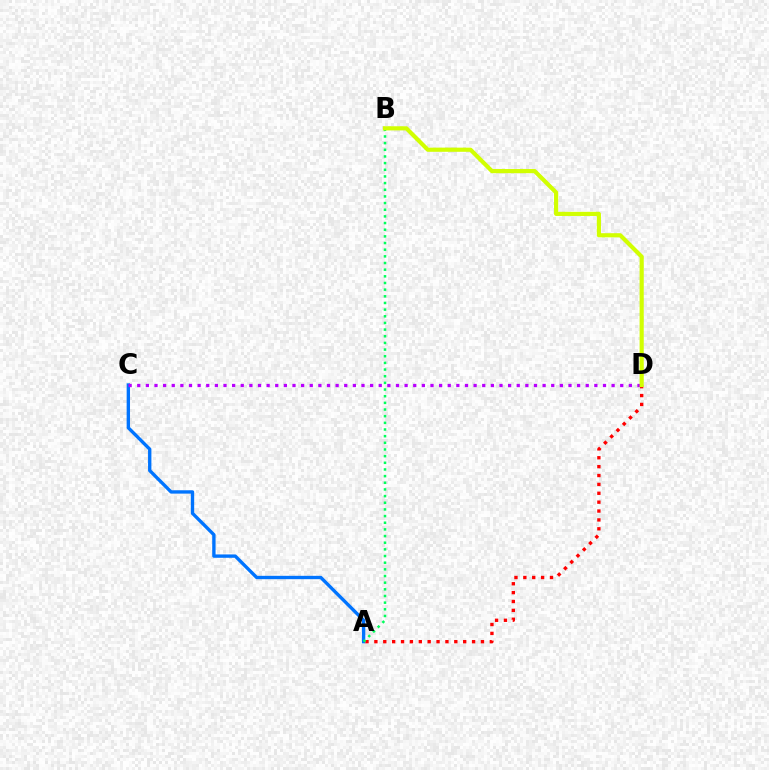{('A', 'C'): [{'color': '#0074ff', 'line_style': 'solid', 'thickness': 2.42}], ('C', 'D'): [{'color': '#b900ff', 'line_style': 'dotted', 'thickness': 2.34}], ('A', 'D'): [{'color': '#ff0000', 'line_style': 'dotted', 'thickness': 2.41}], ('A', 'B'): [{'color': '#00ff5c', 'line_style': 'dotted', 'thickness': 1.81}], ('B', 'D'): [{'color': '#d1ff00', 'line_style': 'solid', 'thickness': 2.99}]}